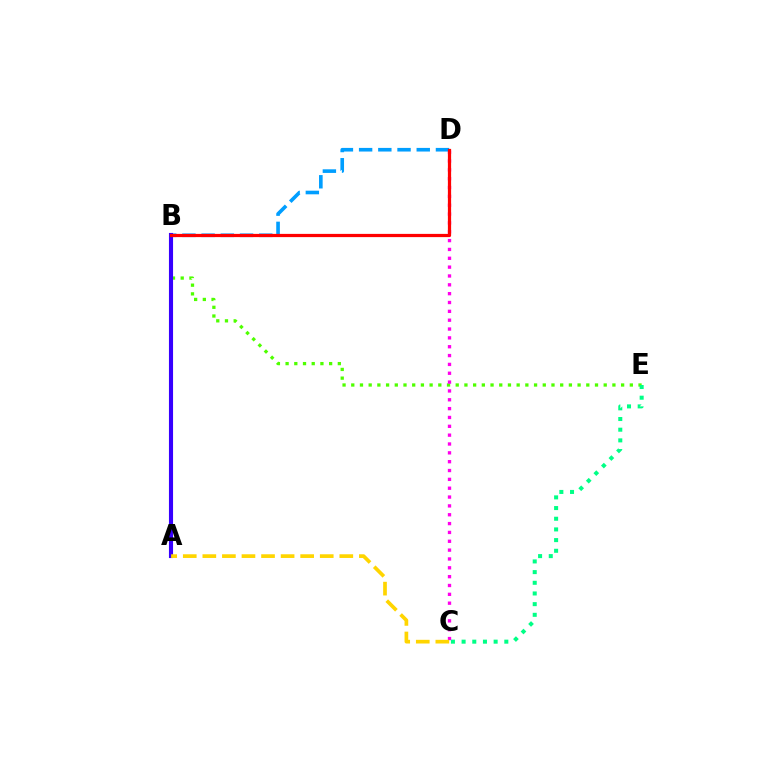{('B', 'E'): [{'color': '#4fff00', 'line_style': 'dotted', 'thickness': 2.37}], ('C', 'E'): [{'color': '#00ff86', 'line_style': 'dotted', 'thickness': 2.9}], ('C', 'D'): [{'color': '#ff00ed', 'line_style': 'dotted', 'thickness': 2.4}], ('B', 'D'): [{'color': '#009eff', 'line_style': 'dashed', 'thickness': 2.61}, {'color': '#ff0000', 'line_style': 'solid', 'thickness': 2.32}], ('A', 'B'): [{'color': '#3700ff', 'line_style': 'solid', 'thickness': 2.96}], ('A', 'C'): [{'color': '#ffd500', 'line_style': 'dashed', 'thickness': 2.66}]}